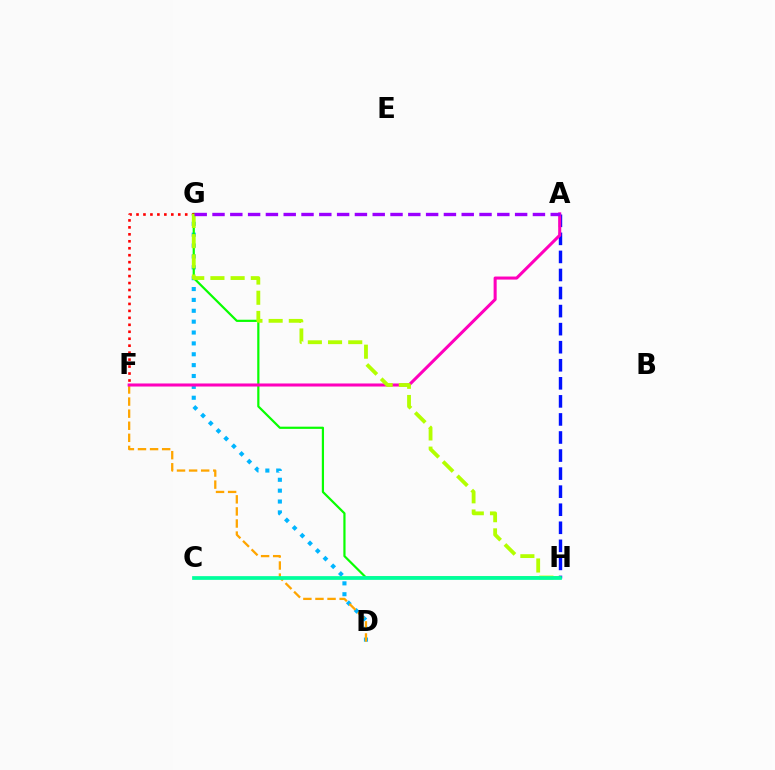{('D', 'G'): [{'color': '#00b5ff', 'line_style': 'dotted', 'thickness': 2.95}], ('A', 'H'): [{'color': '#0010ff', 'line_style': 'dashed', 'thickness': 2.45}], ('D', 'F'): [{'color': '#ffa500', 'line_style': 'dashed', 'thickness': 1.64}], ('G', 'H'): [{'color': '#08ff00', 'line_style': 'solid', 'thickness': 1.59}, {'color': '#b3ff00', 'line_style': 'dashed', 'thickness': 2.74}], ('F', 'G'): [{'color': '#ff0000', 'line_style': 'dotted', 'thickness': 1.89}], ('A', 'F'): [{'color': '#ff00bd', 'line_style': 'solid', 'thickness': 2.2}], ('C', 'H'): [{'color': '#00ff9d', 'line_style': 'solid', 'thickness': 2.69}], ('A', 'G'): [{'color': '#9b00ff', 'line_style': 'dashed', 'thickness': 2.42}]}